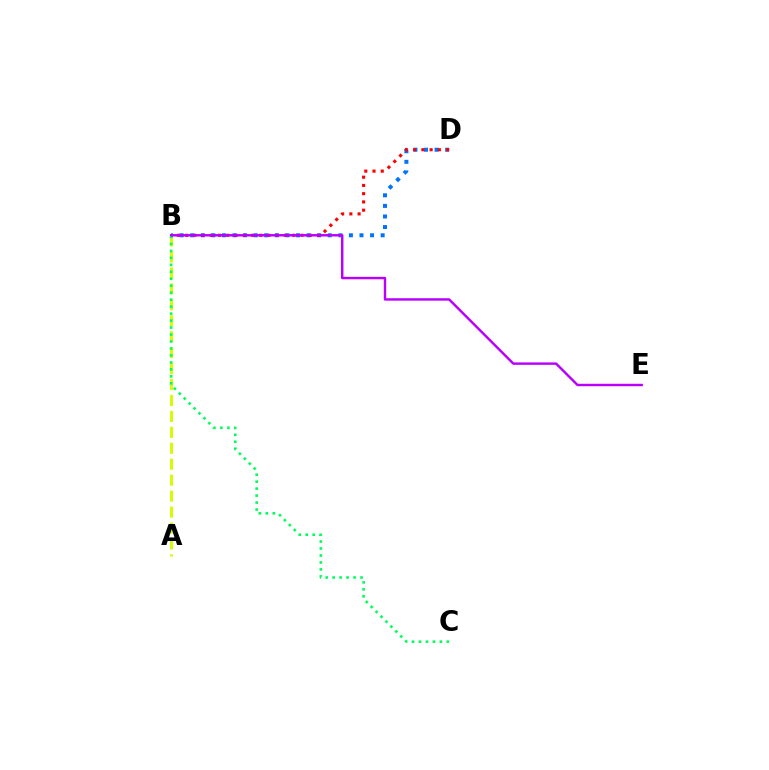{('A', 'B'): [{'color': '#d1ff00', 'line_style': 'dashed', 'thickness': 2.17}], ('B', 'D'): [{'color': '#0074ff', 'line_style': 'dotted', 'thickness': 2.87}, {'color': '#ff0000', 'line_style': 'dotted', 'thickness': 2.24}], ('B', 'C'): [{'color': '#00ff5c', 'line_style': 'dotted', 'thickness': 1.89}], ('B', 'E'): [{'color': '#b900ff', 'line_style': 'solid', 'thickness': 1.75}]}